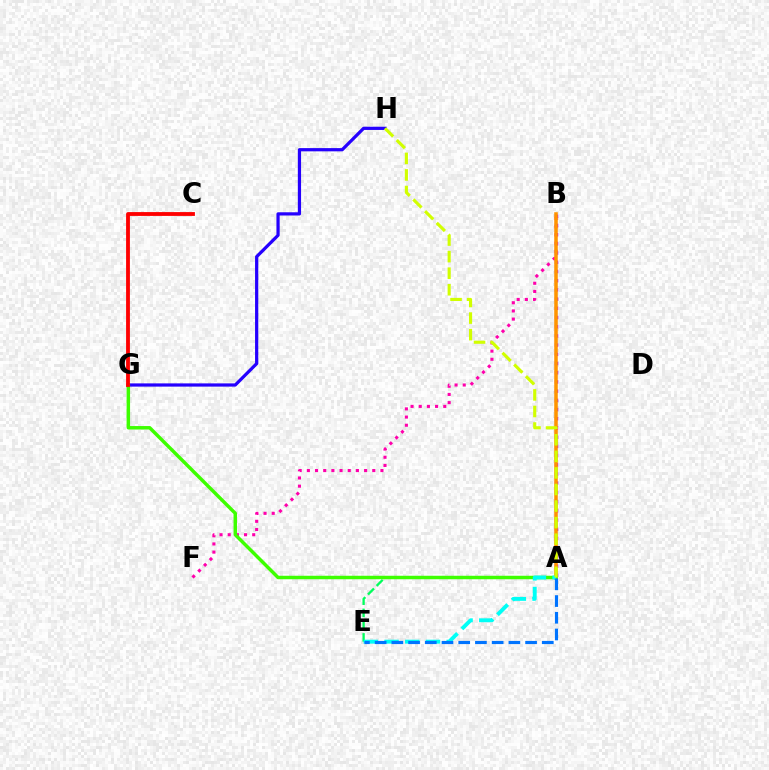{('A', 'B'): [{'color': '#b900ff', 'line_style': 'dotted', 'thickness': 2.5}, {'color': '#ff9400', 'line_style': 'solid', 'thickness': 2.54}], ('B', 'F'): [{'color': '#ff00ac', 'line_style': 'dotted', 'thickness': 2.22}], ('A', 'E'): [{'color': '#00ff5c', 'line_style': 'dashed', 'thickness': 1.66}, {'color': '#00fff6', 'line_style': 'dashed', 'thickness': 2.81}, {'color': '#0074ff', 'line_style': 'dashed', 'thickness': 2.27}], ('G', 'H'): [{'color': '#2500ff', 'line_style': 'solid', 'thickness': 2.32}], ('A', 'G'): [{'color': '#3dff00', 'line_style': 'solid', 'thickness': 2.5}], ('C', 'G'): [{'color': '#ff0000', 'line_style': 'solid', 'thickness': 2.76}], ('A', 'H'): [{'color': '#d1ff00', 'line_style': 'dashed', 'thickness': 2.25}]}